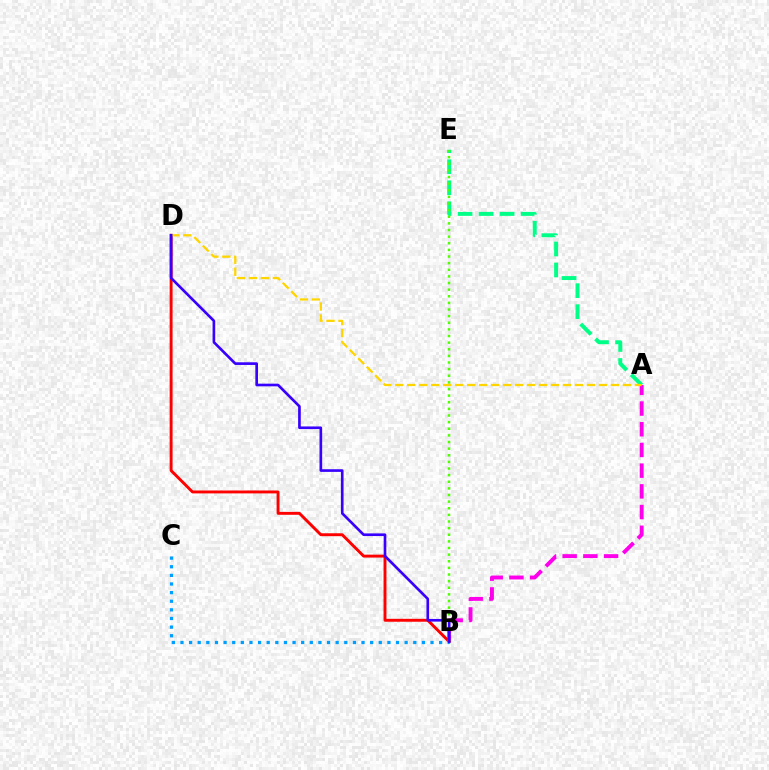{('A', 'E'): [{'color': '#00ff86', 'line_style': 'dashed', 'thickness': 2.86}], ('A', 'B'): [{'color': '#ff00ed', 'line_style': 'dashed', 'thickness': 2.81}], ('B', 'D'): [{'color': '#ff0000', 'line_style': 'solid', 'thickness': 2.1}, {'color': '#3700ff', 'line_style': 'solid', 'thickness': 1.91}], ('B', 'E'): [{'color': '#4fff00', 'line_style': 'dotted', 'thickness': 1.8}], ('B', 'C'): [{'color': '#009eff', 'line_style': 'dotted', 'thickness': 2.34}], ('A', 'D'): [{'color': '#ffd500', 'line_style': 'dashed', 'thickness': 1.63}]}